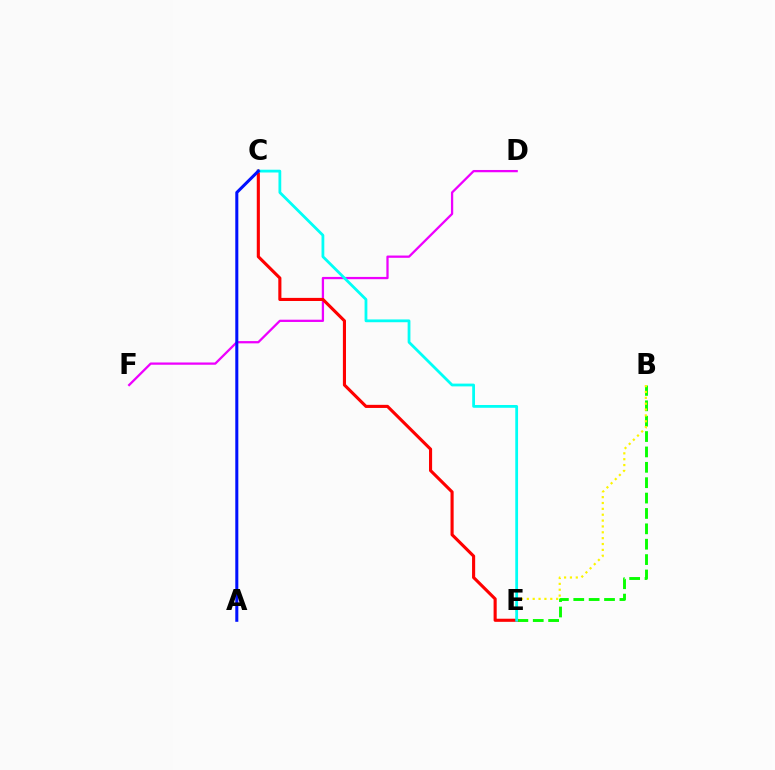{('B', 'E'): [{'color': '#08ff00', 'line_style': 'dashed', 'thickness': 2.09}, {'color': '#fcf500', 'line_style': 'dotted', 'thickness': 1.59}], ('D', 'F'): [{'color': '#ee00ff', 'line_style': 'solid', 'thickness': 1.63}], ('C', 'E'): [{'color': '#ff0000', 'line_style': 'solid', 'thickness': 2.24}, {'color': '#00fff6', 'line_style': 'solid', 'thickness': 2.0}], ('A', 'C'): [{'color': '#0010ff', 'line_style': 'solid', 'thickness': 2.19}]}